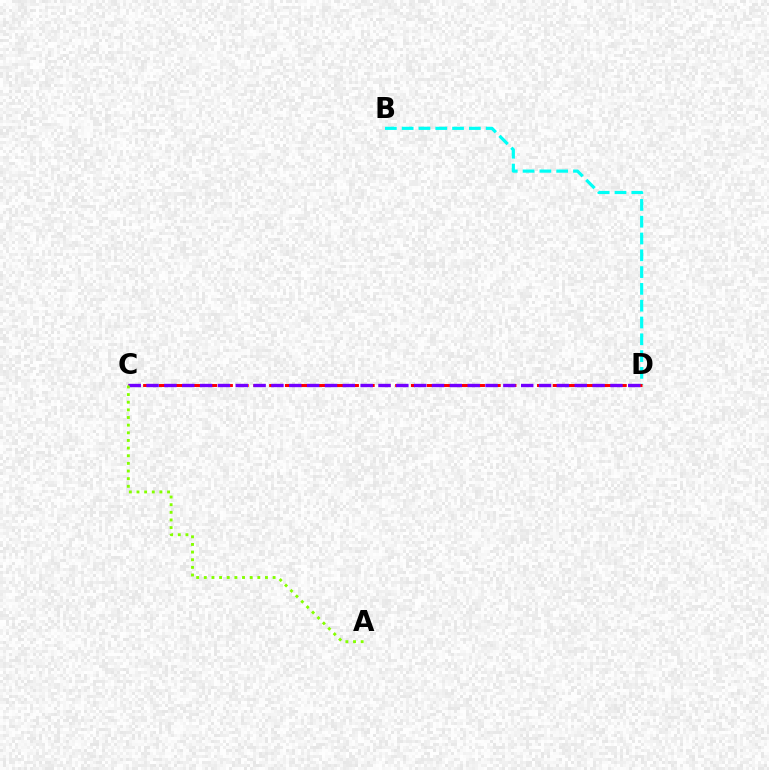{('B', 'D'): [{'color': '#00fff6', 'line_style': 'dashed', 'thickness': 2.28}], ('C', 'D'): [{'color': '#ff0000', 'line_style': 'dashed', 'thickness': 2.14}, {'color': '#7200ff', 'line_style': 'dashed', 'thickness': 2.42}], ('A', 'C'): [{'color': '#84ff00', 'line_style': 'dotted', 'thickness': 2.08}]}